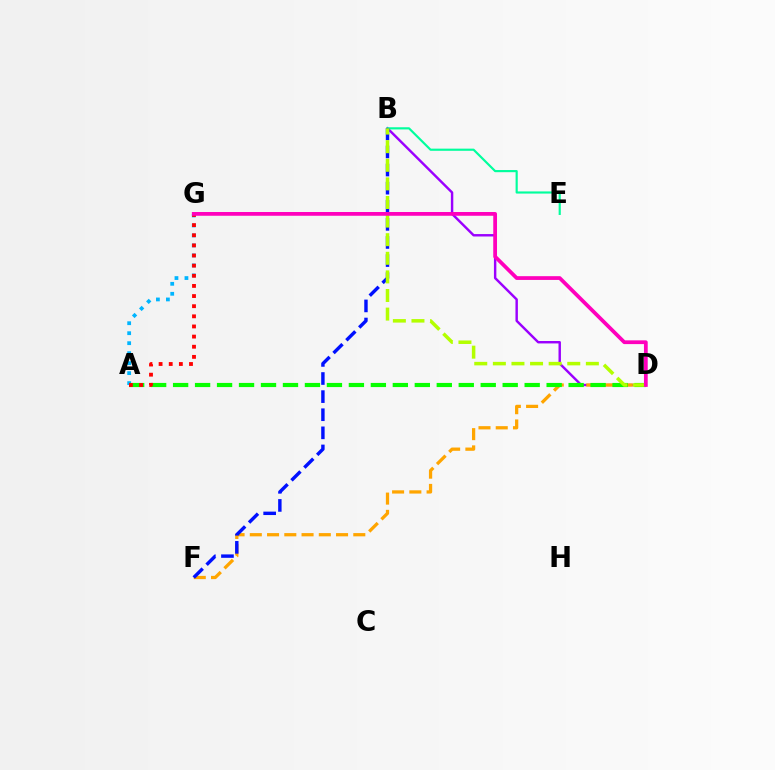{('B', 'D'): [{'color': '#9b00ff', 'line_style': 'solid', 'thickness': 1.75}, {'color': '#b3ff00', 'line_style': 'dashed', 'thickness': 2.53}], ('A', 'G'): [{'color': '#00b5ff', 'line_style': 'dotted', 'thickness': 2.71}, {'color': '#ff0000', 'line_style': 'dotted', 'thickness': 2.75}], ('D', 'F'): [{'color': '#ffa500', 'line_style': 'dashed', 'thickness': 2.34}], ('B', 'E'): [{'color': '#00ff9d', 'line_style': 'solid', 'thickness': 1.55}], ('B', 'F'): [{'color': '#0010ff', 'line_style': 'dashed', 'thickness': 2.46}], ('A', 'D'): [{'color': '#08ff00', 'line_style': 'dashed', 'thickness': 2.98}], ('D', 'G'): [{'color': '#ff00bd', 'line_style': 'solid', 'thickness': 2.7}]}